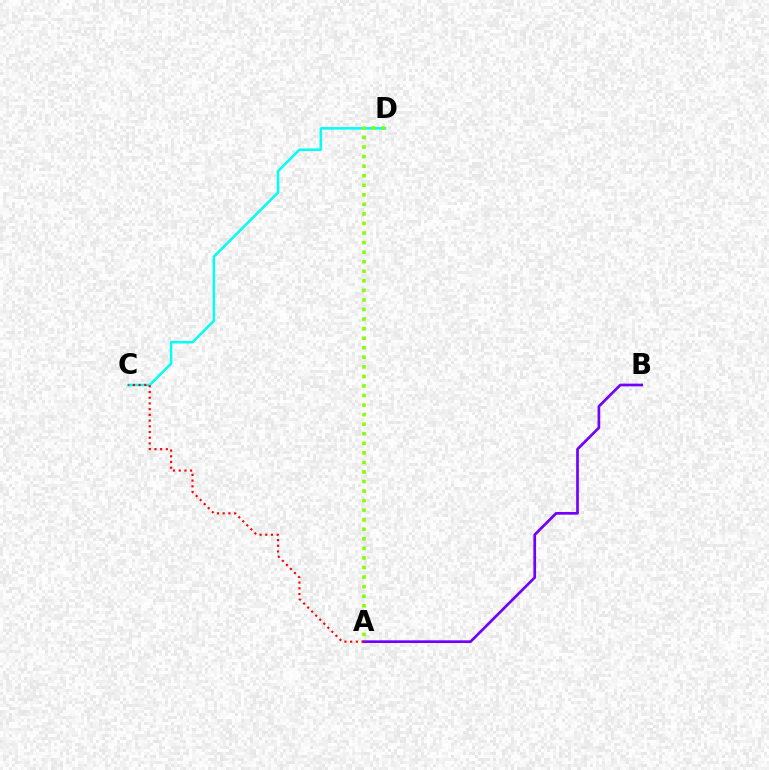{('C', 'D'): [{'color': '#00fff6', 'line_style': 'solid', 'thickness': 1.82}], ('A', 'D'): [{'color': '#84ff00', 'line_style': 'dotted', 'thickness': 2.6}], ('A', 'B'): [{'color': '#7200ff', 'line_style': 'solid', 'thickness': 1.94}], ('A', 'C'): [{'color': '#ff0000', 'line_style': 'dotted', 'thickness': 1.55}]}